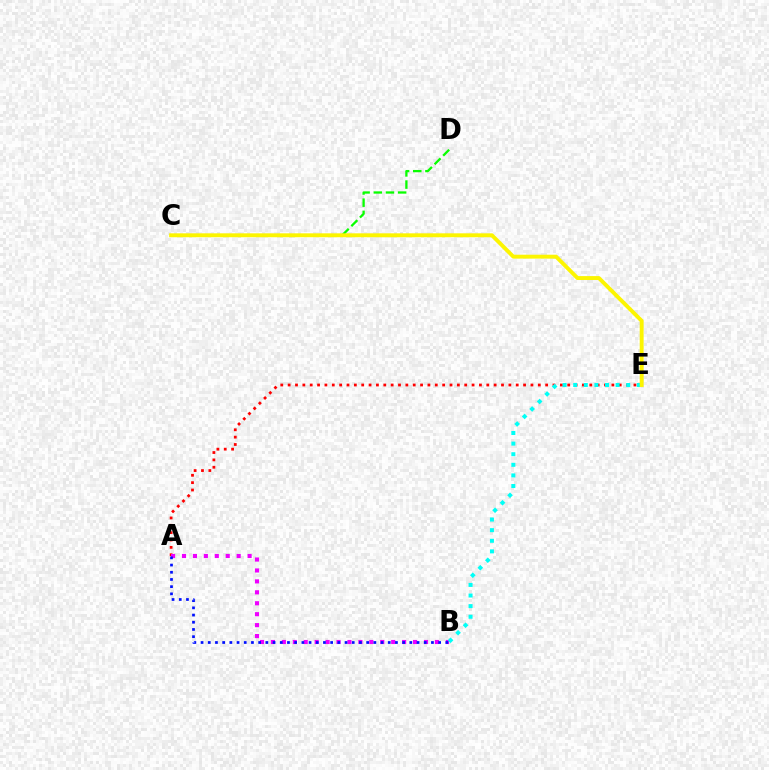{('C', 'D'): [{'color': '#08ff00', 'line_style': 'dashed', 'thickness': 1.65}], ('A', 'E'): [{'color': '#ff0000', 'line_style': 'dotted', 'thickness': 2.0}], ('A', 'B'): [{'color': '#ee00ff', 'line_style': 'dotted', 'thickness': 2.97}, {'color': '#0010ff', 'line_style': 'dotted', 'thickness': 1.96}], ('B', 'E'): [{'color': '#00fff6', 'line_style': 'dotted', 'thickness': 2.88}], ('C', 'E'): [{'color': '#fcf500', 'line_style': 'solid', 'thickness': 2.82}]}